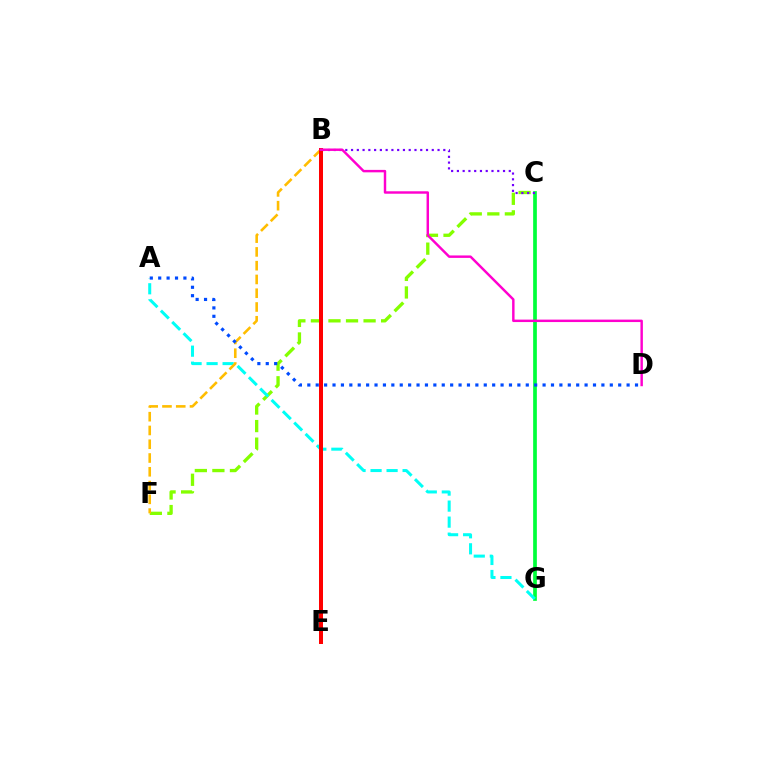{('C', 'G'): [{'color': '#00ff39', 'line_style': 'solid', 'thickness': 2.66}], ('C', 'F'): [{'color': '#84ff00', 'line_style': 'dashed', 'thickness': 2.38}], ('A', 'G'): [{'color': '#00fff6', 'line_style': 'dashed', 'thickness': 2.18}], ('B', 'F'): [{'color': '#ffbd00', 'line_style': 'dashed', 'thickness': 1.87}], ('B', 'C'): [{'color': '#7200ff', 'line_style': 'dotted', 'thickness': 1.57}], ('B', 'E'): [{'color': '#ff0000', 'line_style': 'solid', 'thickness': 2.87}], ('A', 'D'): [{'color': '#004bff', 'line_style': 'dotted', 'thickness': 2.28}], ('B', 'D'): [{'color': '#ff00cf', 'line_style': 'solid', 'thickness': 1.76}]}